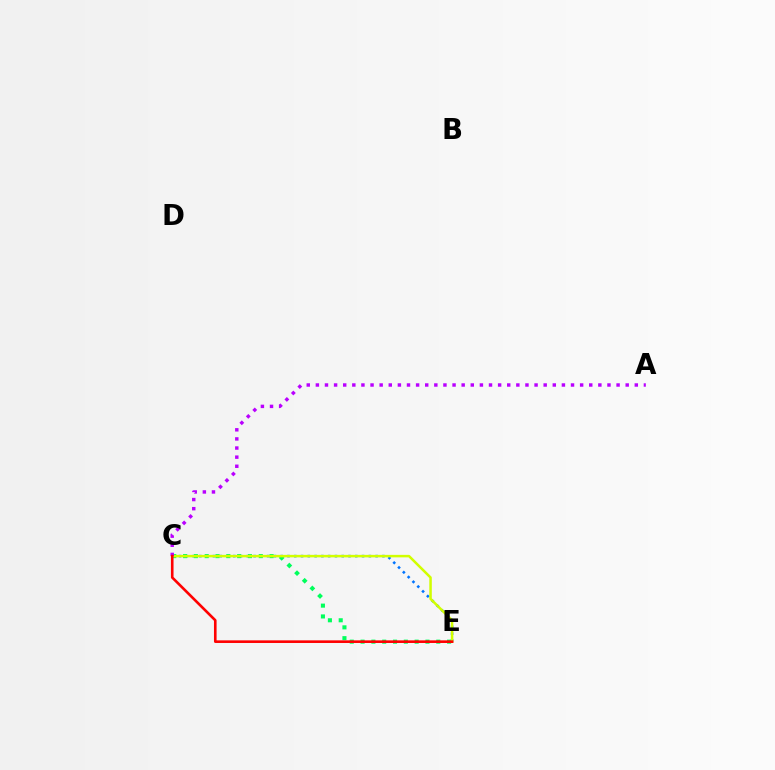{('C', 'E'): [{'color': '#0074ff', 'line_style': 'dotted', 'thickness': 1.84}, {'color': '#00ff5c', 'line_style': 'dotted', 'thickness': 2.94}, {'color': '#d1ff00', 'line_style': 'solid', 'thickness': 1.81}, {'color': '#ff0000', 'line_style': 'solid', 'thickness': 1.89}], ('A', 'C'): [{'color': '#b900ff', 'line_style': 'dotted', 'thickness': 2.48}]}